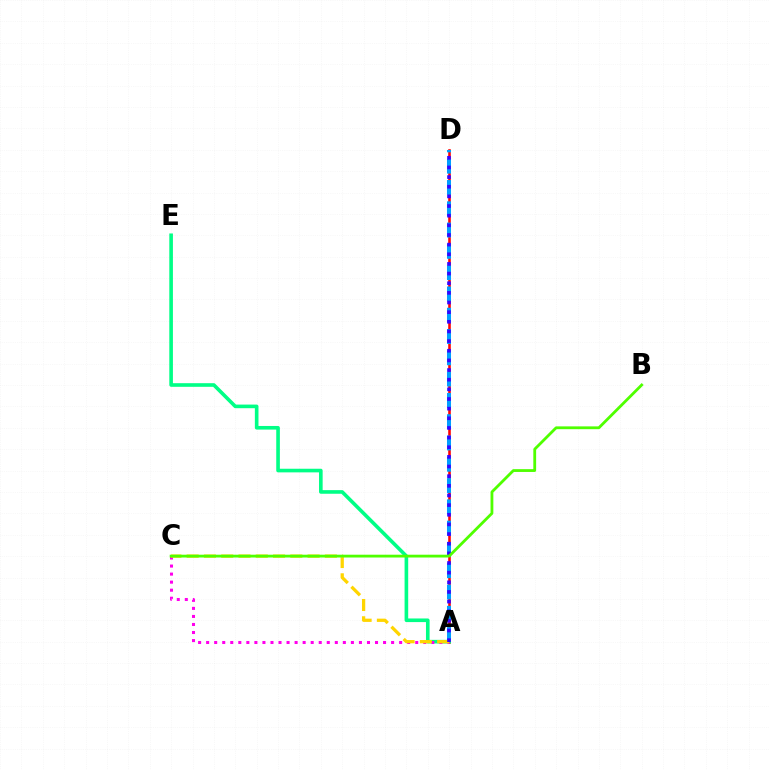{('A', 'D'): [{'color': '#ff0000', 'line_style': 'solid', 'thickness': 1.85}, {'color': '#009eff', 'line_style': 'dashed', 'thickness': 2.89}, {'color': '#3700ff', 'line_style': 'dotted', 'thickness': 2.62}], ('A', 'E'): [{'color': '#00ff86', 'line_style': 'solid', 'thickness': 2.61}], ('A', 'C'): [{'color': '#ff00ed', 'line_style': 'dotted', 'thickness': 2.18}, {'color': '#ffd500', 'line_style': 'dashed', 'thickness': 2.35}], ('B', 'C'): [{'color': '#4fff00', 'line_style': 'solid', 'thickness': 2.02}]}